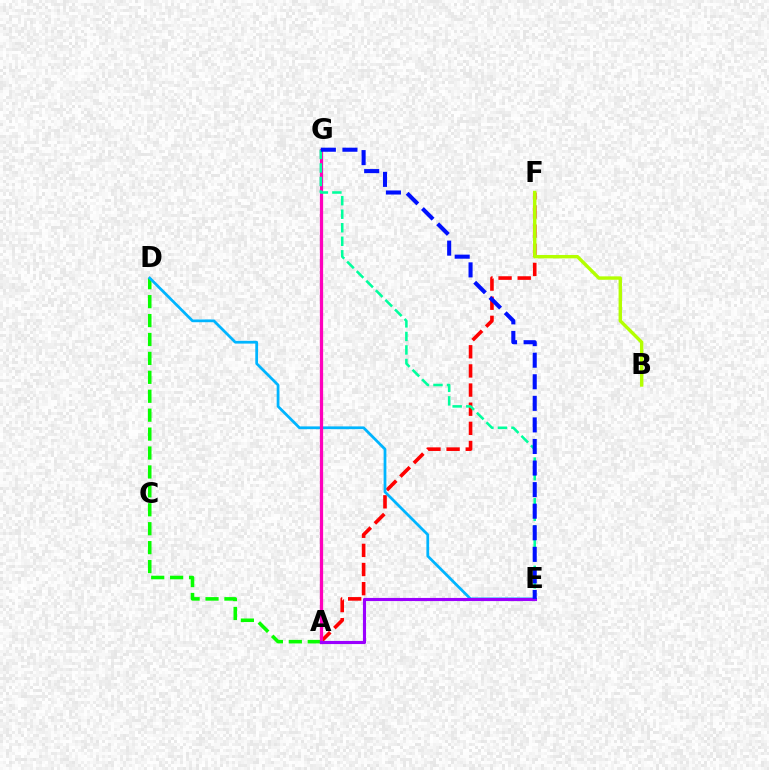{('A', 'F'): [{'color': '#ff0000', 'line_style': 'dashed', 'thickness': 2.6}], ('A', 'D'): [{'color': '#08ff00', 'line_style': 'dashed', 'thickness': 2.57}], ('D', 'E'): [{'color': '#00b5ff', 'line_style': 'solid', 'thickness': 1.98}], ('A', 'G'): [{'color': '#ffa500', 'line_style': 'solid', 'thickness': 2.15}, {'color': '#ff00bd', 'line_style': 'solid', 'thickness': 2.34}], ('B', 'F'): [{'color': '#b3ff00', 'line_style': 'solid', 'thickness': 2.44}], ('A', 'E'): [{'color': '#9b00ff', 'line_style': 'solid', 'thickness': 2.25}], ('E', 'G'): [{'color': '#00ff9d', 'line_style': 'dashed', 'thickness': 1.84}, {'color': '#0010ff', 'line_style': 'dashed', 'thickness': 2.93}]}